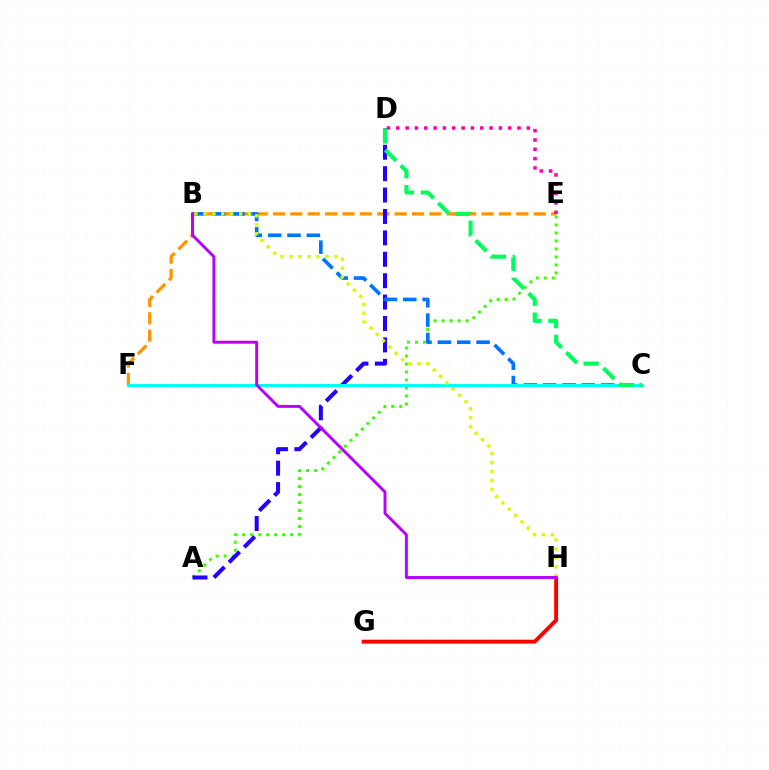{('A', 'E'): [{'color': '#3dff00', 'line_style': 'dotted', 'thickness': 2.17}], ('E', 'F'): [{'color': '#ff9400', 'line_style': 'dashed', 'thickness': 2.36}], ('A', 'D'): [{'color': '#2500ff', 'line_style': 'dashed', 'thickness': 2.91}], ('B', 'C'): [{'color': '#0074ff', 'line_style': 'dashed', 'thickness': 2.63}], ('C', 'F'): [{'color': '#00fff6', 'line_style': 'solid', 'thickness': 2.18}], ('C', 'D'): [{'color': '#00ff5c', 'line_style': 'dashed', 'thickness': 2.97}], ('G', 'H'): [{'color': '#ff0000', 'line_style': 'solid', 'thickness': 2.82}], ('B', 'H'): [{'color': '#d1ff00', 'line_style': 'dotted', 'thickness': 2.43}, {'color': '#b900ff', 'line_style': 'solid', 'thickness': 2.11}], ('D', 'E'): [{'color': '#ff00ac', 'line_style': 'dotted', 'thickness': 2.53}]}